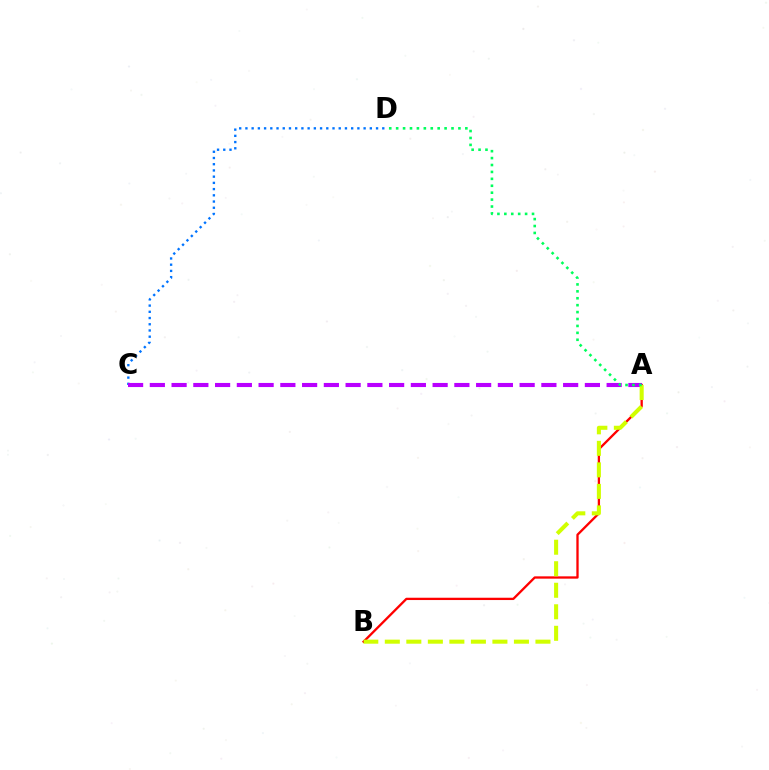{('C', 'D'): [{'color': '#0074ff', 'line_style': 'dotted', 'thickness': 1.69}], ('A', 'B'): [{'color': '#ff0000', 'line_style': 'solid', 'thickness': 1.66}, {'color': '#d1ff00', 'line_style': 'dashed', 'thickness': 2.92}], ('A', 'C'): [{'color': '#b900ff', 'line_style': 'dashed', 'thickness': 2.96}], ('A', 'D'): [{'color': '#00ff5c', 'line_style': 'dotted', 'thickness': 1.88}]}